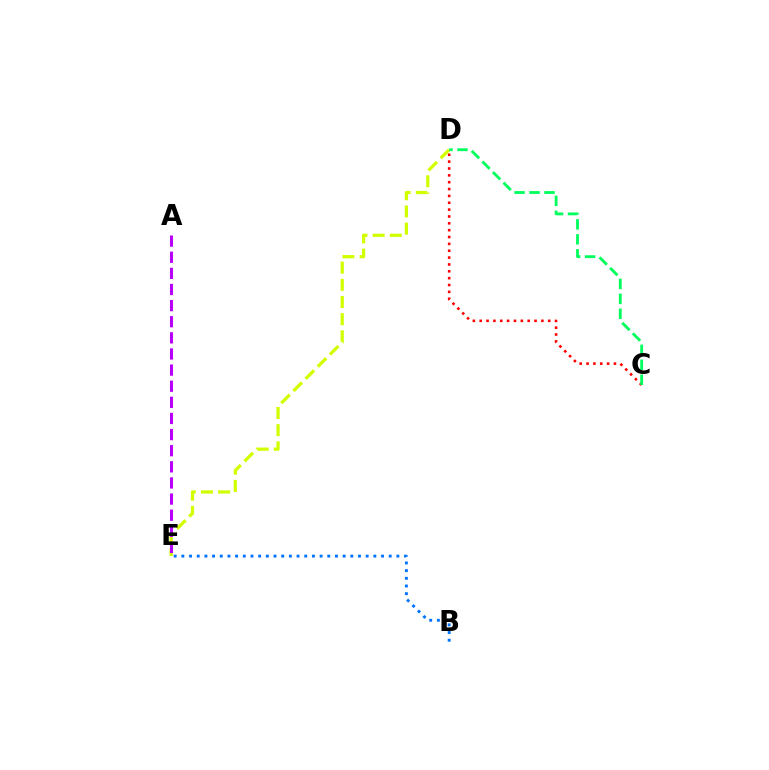{('C', 'D'): [{'color': '#ff0000', 'line_style': 'dotted', 'thickness': 1.86}, {'color': '#00ff5c', 'line_style': 'dashed', 'thickness': 2.03}], ('D', 'E'): [{'color': '#d1ff00', 'line_style': 'dashed', 'thickness': 2.34}], ('B', 'E'): [{'color': '#0074ff', 'line_style': 'dotted', 'thickness': 2.09}], ('A', 'E'): [{'color': '#b900ff', 'line_style': 'dashed', 'thickness': 2.19}]}